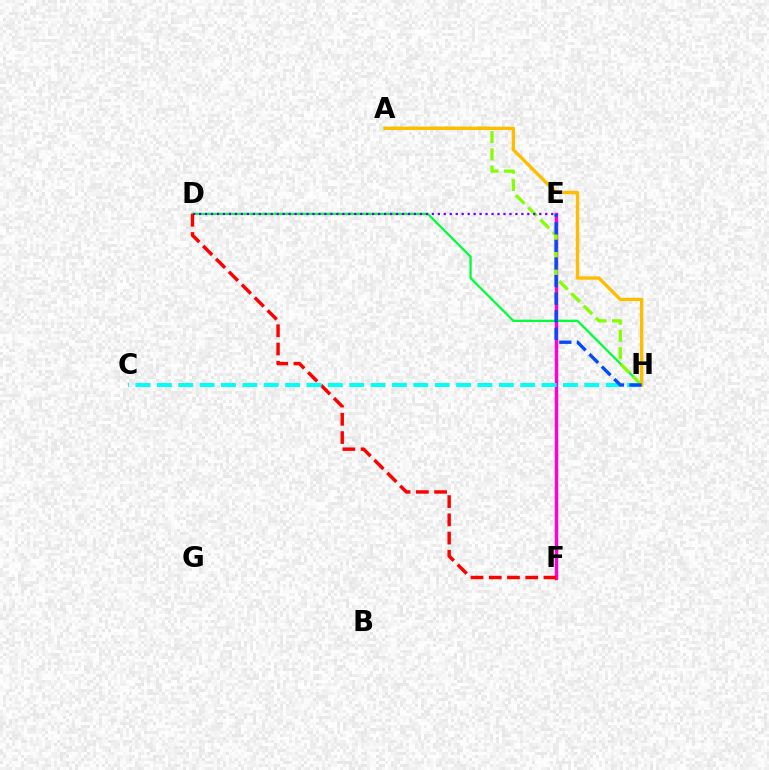{('E', 'F'): [{'color': '#ff00cf', 'line_style': 'solid', 'thickness': 2.49}], ('D', 'H'): [{'color': '#00ff39', 'line_style': 'solid', 'thickness': 1.64}], ('A', 'H'): [{'color': '#84ff00', 'line_style': 'dashed', 'thickness': 2.35}, {'color': '#ffbd00', 'line_style': 'solid', 'thickness': 2.41}], ('D', 'E'): [{'color': '#7200ff', 'line_style': 'dotted', 'thickness': 1.62}], ('D', 'F'): [{'color': '#ff0000', 'line_style': 'dashed', 'thickness': 2.48}], ('C', 'H'): [{'color': '#00fff6', 'line_style': 'dashed', 'thickness': 2.9}], ('E', 'H'): [{'color': '#004bff', 'line_style': 'dashed', 'thickness': 2.39}]}